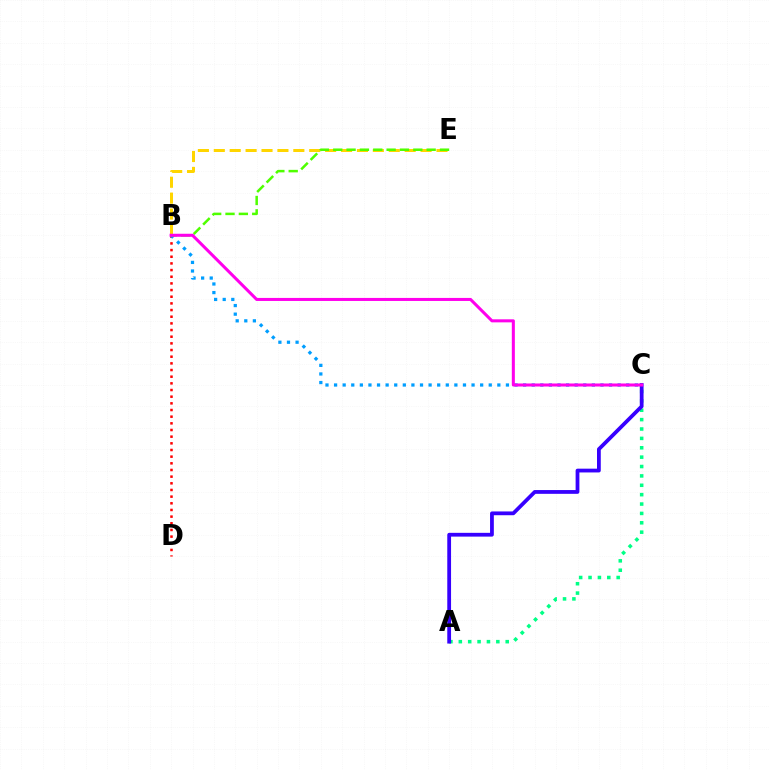{('B', 'D'): [{'color': '#ff0000', 'line_style': 'dotted', 'thickness': 1.81}], ('B', 'C'): [{'color': '#009eff', 'line_style': 'dotted', 'thickness': 2.33}, {'color': '#ff00ed', 'line_style': 'solid', 'thickness': 2.19}], ('B', 'E'): [{'color': '#ffd500', 'line_style': 'dashed', 'thickness': 2.16}, {'color': '#4fff00', 'line_style': 'dashed', 'thickness': 1.81}], ('A', 'C'): [{'color': '#00ff86', 'line_style': 'dotted', 'thickness': 2.55}, {'color': '#3700ff', 'line_style': 'solid', 'thickness': 2.72}]}